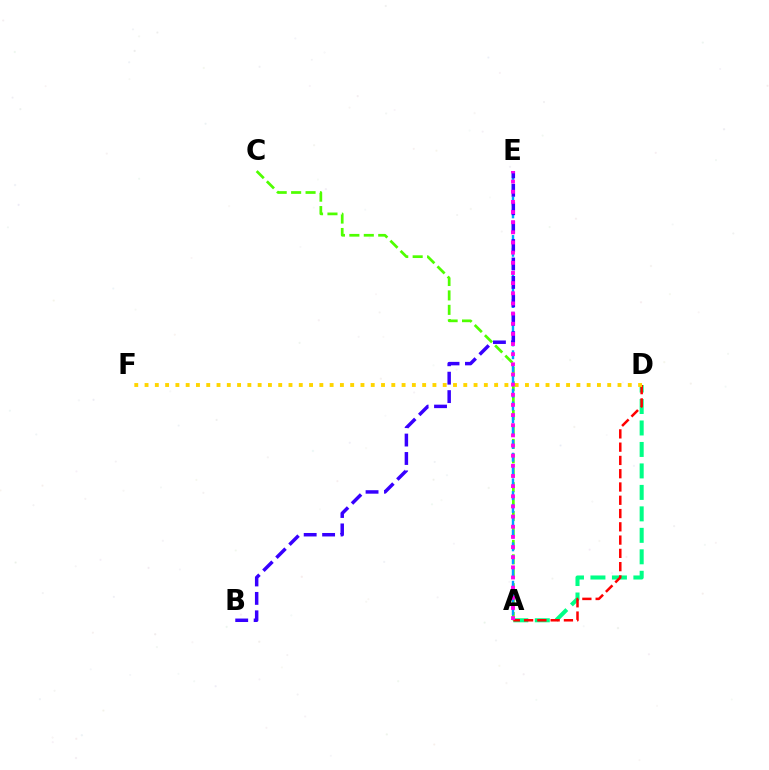{('A', 'C'): [{'color': '#4fff00', 'line_style': 'dashed', 'thickness': 1.96}], ('A', 'D'): [{'color': '#00ff86', 'line_style': 'dashed', 'thickness': 2.92}, {'color': '#ff0000', 'line_style': 'dashed', 'thickness': 1.8}], ('A', 'E'): [{'color': '#009eff', 'line_style': 'dashed', 'thickness': 1.74}, {'color': '#ff00ed', 'line_style': 'dotted', 'thickness': 2.76}], ('B', 'E'): [{'color': '#3700ff', 'line_style': 'dashed', 'thickness': 2.5}], ('D', 'F'): [{'color': '#ffd500', 'line_style': 'dotted', 'thickness': 2.79}]}